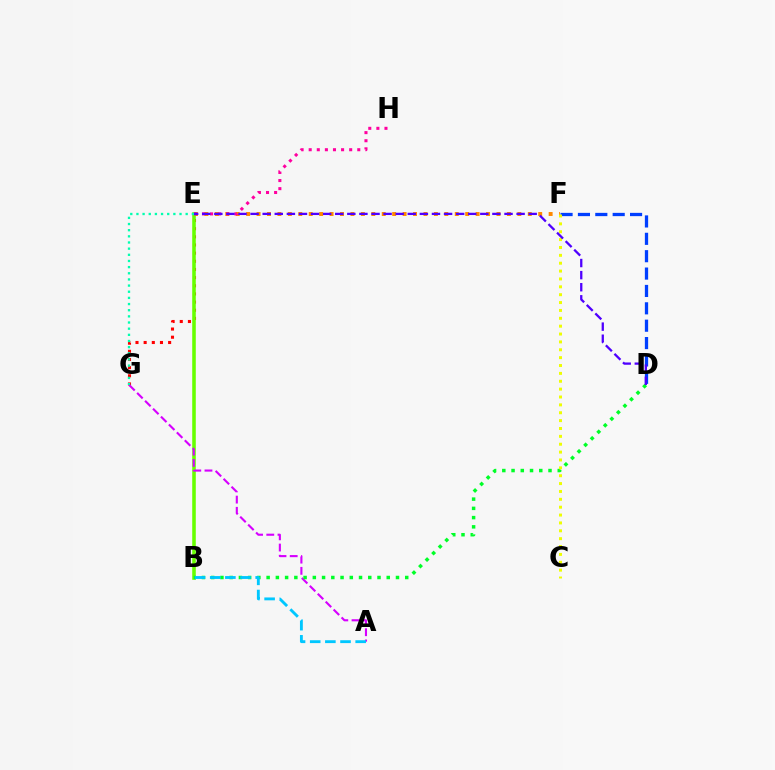{('E', 'G'): [{'color': '#ff0000', 'line_style': 'dotted', 'thickness': 2.22}, {'color': '#00ffaf', 'line_style': 'dotted', 'thickness': 1.67}], ('E', 'F'): [{'color': '#ff8800', 'line_style': 'dotted', 'thickness': 2.83}], ('D', 'F'): [{'color': '#003fff', 'line_style': 'dashed', 'thickness': 2.36}], ('B', 'E'): [{'color': '#66ff00', 'line_style': 'solid', 'thickness': 2.56}], ('A', 'G'): [{'color': '#d600ff', 'line_style': 'dashed', 'thickness': 1.52}], ('E', 'H'): [{'color': '#ff00a0', 'line_style': 'dotted', 'thickness': 2.2}], ('B', 'D'): [{'color': '#00ff27', 'line_style': 'dotted', 'thickness': 2.51}], ('C', 'F'): [{'color': '#eeff00', 'line_style': 'dotted', 'thickness': 2.14}], ('D', 'E'): [{'color': '#4f00ff', 'line_style': 'dashed', 'thickness': 1.64}], ('A', 'B'): [{'color': '#00c7ff', 'line_style': 'dashed', 'thickness': 2.06}]}